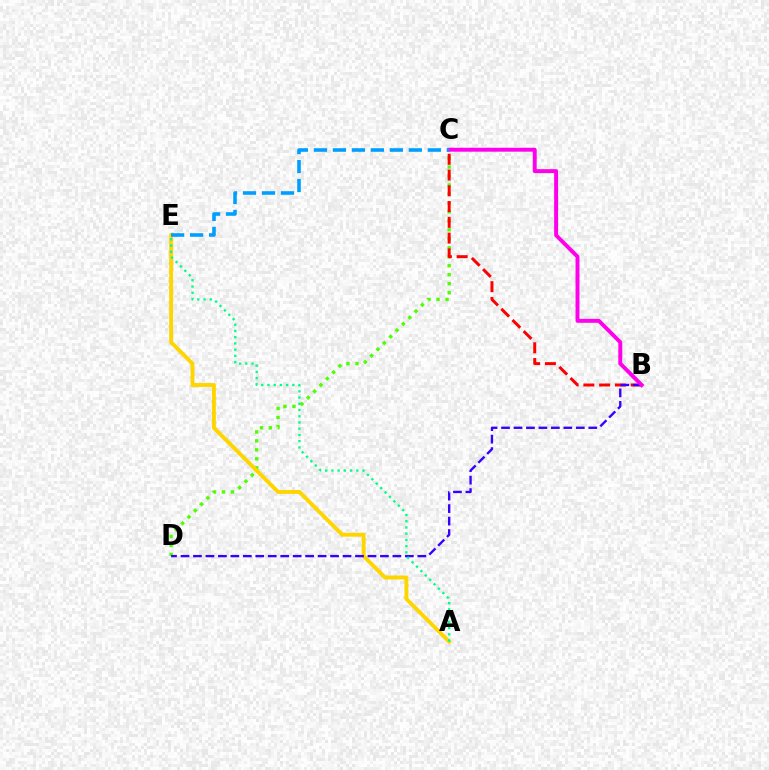{('C', 'D'): [{'color': '#4fff00', 'line_style': 'dotted', 'thickness': 2.44}], ('B', 'C'): [{'color': '#ff0000', 'line_style': 'dashed', 'thickness': 2.14}, {'color': '#ff00ed', 'line_style': 'solid', 'thickness': 2.83}], ('A', 'E'): [{'color': '#ffd500', 'line_style': 'solid', 'thickness': 2.81}, {'color': '#00ff86', 'line_style': 'dotted', 'thickness': 1.69}], ('B', 'D'): [{'color': '#3700ff', 'line_style': 'dashed', 'thickness': 1.69}], ('C', 'E'): [{'color': '#009eff', 'line_style': 'dashed', 'thickness': 2.58}]}